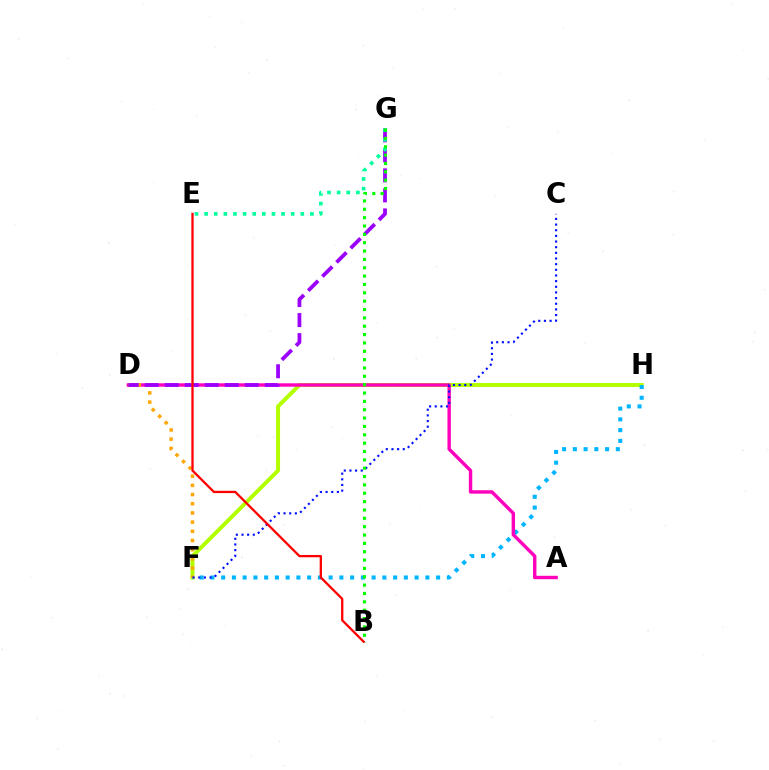{('F', 'H'): [{'color': '#b3ff00', 'line_style': 'solid', 'thickness': 2.87}, {'color': '#00b5ff', 'line_style': 'dotted', 'thickness': 2.92}], ('A', 'D'): [{'color': '#ff00bd', 'line_style': 'solid', 'thickness': 2.45}], ('D', 'F'): [{'color': '#ffa500', 'line_style': 'dotted', 'thickness': 2.5}], ('D', 'G'): [{'color': '#9b00ff', 'line_style': 'dashed', 'thickness': 2.72}], ('C', 'F'): [{'color': '#0010ff', 'line_style': 'dotted', 'thickness': 1.54}], ('E', 'G'): [{'color': '#00ff9d', 'line_style': 'dotted', 'thickness': 2.61}], ('B', 'G'): [{'color': '#08ff00', 'line_style': 'dotted', 'thickness': 2.27}], ('B', 'E'): [{'color': '#ff0000', 'line_style': 'solid', 'thickness': 1.66}]}